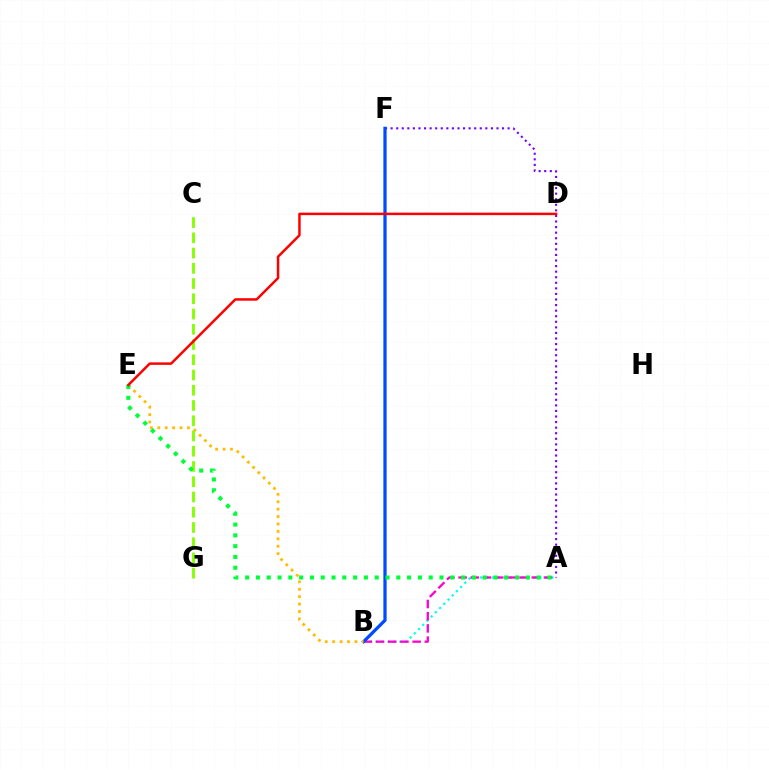{('A', 'F'): [{'color': '#7200ff', 'line_style': 'dotted', 'thickness': 1.51}], ('A', 'B'): [{'color': '#00fff6', 'line_style': 'dotted', 'thickness': 1.62}, {'color': '#ff00cf', 'line_style': 'dashed', 'thickness': 1.66}], ('B', 'F'): [{'color': '#004bff', 'line_style': 'solid', 'thickness': 2.34}], ('B', 'E'): [{'color': '#ffbd00', 'line_style': 'dotted', 'thickness': 2.01}], ('C', 'G'): [{'color': '#84ff00', 'line_style': 'dashed', 'thickness': 2.07}], ('A', 'E'): [{'color': '#00ff39', 'line_style': 'dotted', 'thickness': 2.93}], ('D', 'E'): [{'color': '#ff0000', 'line_style': 'solid', 'thickness': 1.79}]}